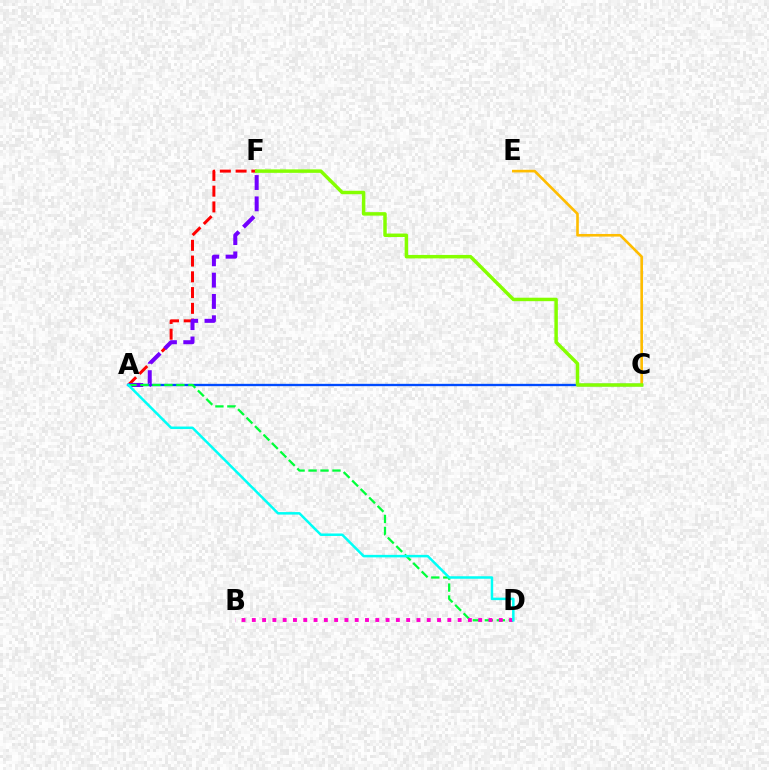{('A', 'F'): [{'color': '#ff0000', 'line_style': 'dashed', 'thickness': 2.14}, {'color': '#7200ff', 'line_style': 'dashed', 'thickness': 2.89}], ('A', 'C'): [{'color': '#004bff', 'line_style': 'solid', 'thickness': 1.68}], ('C', 'E'): [{'color': '#ffbd00', 'line_style': 'solid', 'thickness': 1.89}], ('C', 'F'): [{'color': '#84ff00', 'line_style': 'solid', 'thickness': 2.49}], ('A', 'D'): [{'color': '#00ff39', 'line_style': 'dashed', 'thickness': 1.63}, {'color': '#00fff6', 'line_style': 'solid', 'thickness': 1.8}], ('B', 'D'): [{'color': '#ff00cf', 'line_style': 'dotted', 'thickness': 2.8}]}